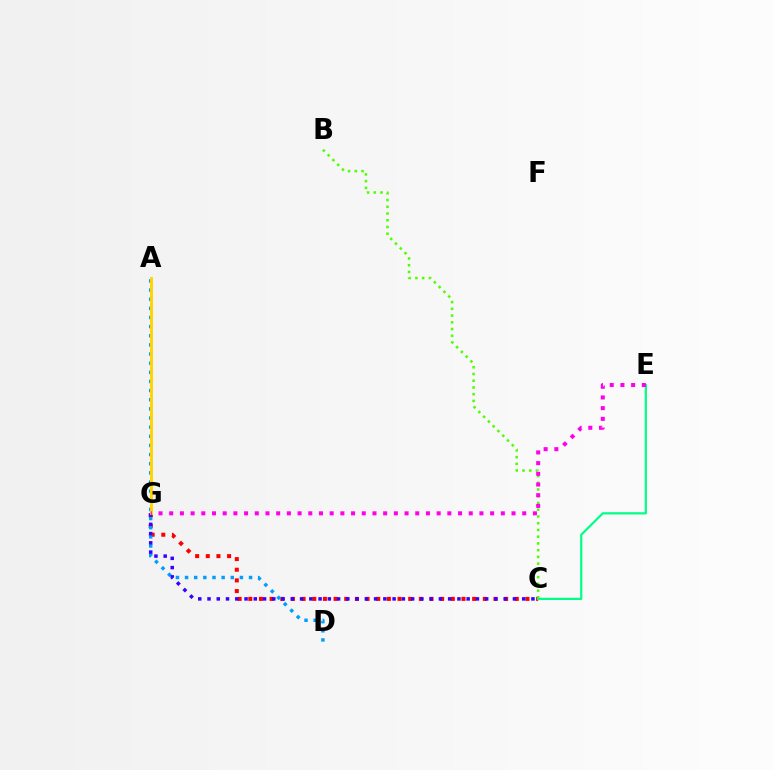{('C', 'G'): [{'color': '#ff0000', 'line_style': 'dotted', 'thickness': 2.9}, {'color': '#3700ff', 'line_style': 'dotted', 'thickness': 2.51}], ('A', 'D'): [{'color': '#009eff', 'line_style': 'dotted', 'thickness': 2.48}], ('B', 'C'): [{'color': '#4fff00', 'line_style': 'dotted', 'thickness': 1.83}], ('C', 'E'): [{'color': '#00ff86', 'line_style': 'solid', 'thickness': 1.59}], ('A', 'G'): [{'color': '#ffd500', 'line_style': 'solid', 'thickness': 2.1}], ('E', 'G'): [{'color': '#ff00ed', 'line_style': 'dotted', 'thickness': 2.91}]}